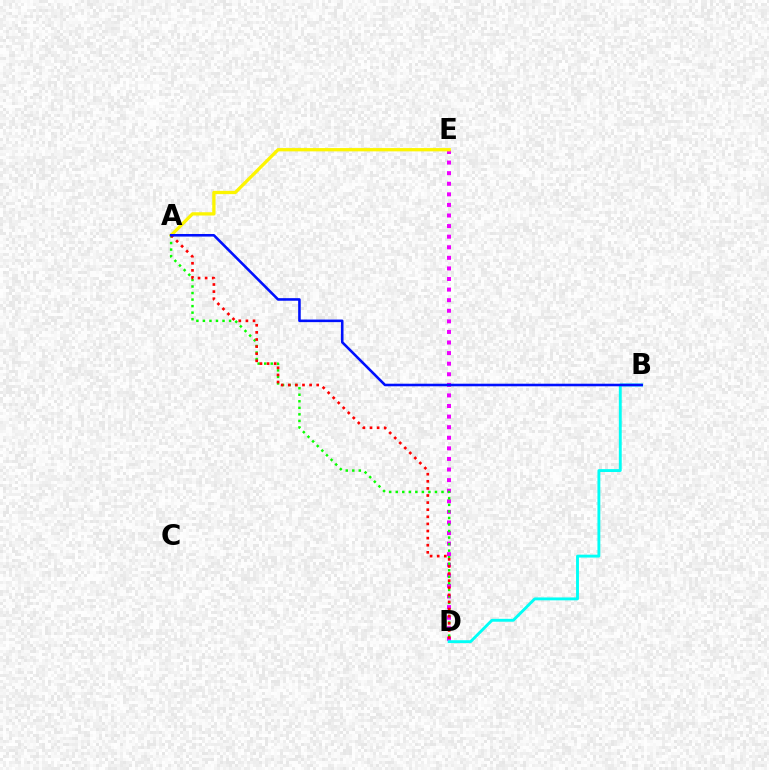{('D', 'E'): [{'color': '#ee00ff', 'line_style': 'dotted', 'thickness': 2.88}], ('A', 'D'): [{'color': '#08ff00', 'line_style': 'dotted', 'thickness': 1.78}, {'color': '#ff0000', 'line_style': 'dotted', 'thickness': 1.93}], ('A', 'E'): [{'color': '#fcf500', 'line_style': 'solid', 'thickness': 2.37}], ('B', 'D'): [{'color': '#00fff6', 'line_style': 'solid', 'thickness': 2.08}], ('A', 'B'): [{'color': '#0010ff', 'line_style': 'solid', 'thickness': 1.86}]}